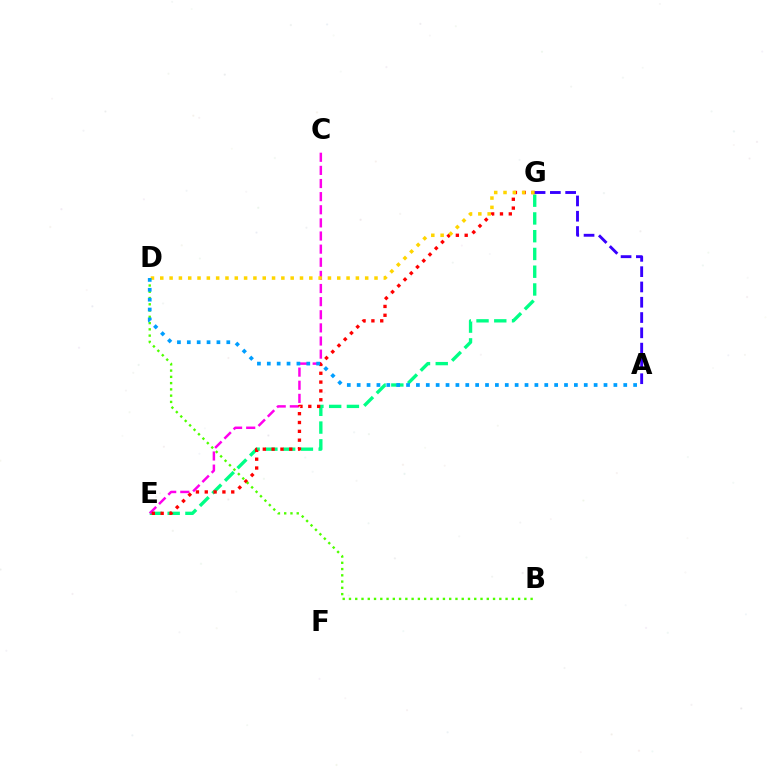{('E', 'G'): [{'color': '#00ff86', 'line_style': 'dashed', 'thickness': 2.41}, {'color': '#ff0000', 'line_style': 'dotted', 'thickness': 2.4}], ('C', 'E'): [{'color': '#ff00ed', 'line_style': 'dashed', 'thickness': 1.78}], ('D', 'G'): [{'color': '#ffd500', 'line_style': 'dotted', 'thickness': 2.53}], ('A', 'G'): [{'color': '#3700ff', 'line_style': 'dashed', 'thickness': 2.08}], ('B', 'D'): [{'color': '#4fff00', 'line_style': 'dotted', 'thickness': 1.7}], ('A', 'D'): [{'color': '#009eff', 'line_style': 'dotted', 'thickness': 2.68}]}